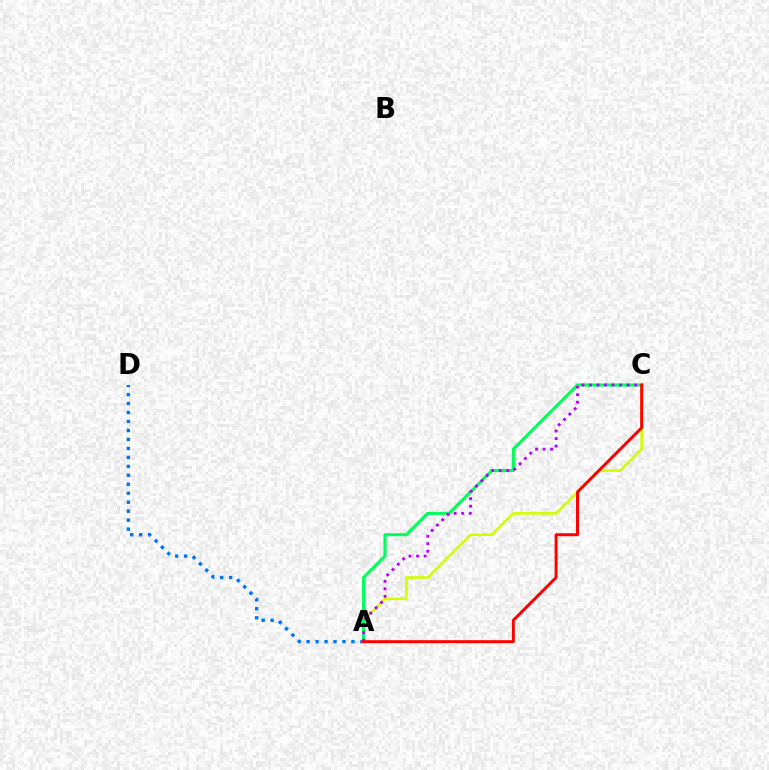{('A', 'D'): [{'color': '#0074ff', 'line_style': 'dotted', 'thickness': 2.44}], ('A', 'C'): [{'color': '#d1ff00', 'line_style': 'solid', 'thickness': 1.89}, {'color': '#00ff5c', 'line_style': 'solid', 'thickness': 2.24}, {'color': '#b900ff', 'line_style': 'dotted', 'thickness': 2.05}, {'color': '#ff0000', 'line_style': 'solid', 'thickness': 2.13}]}